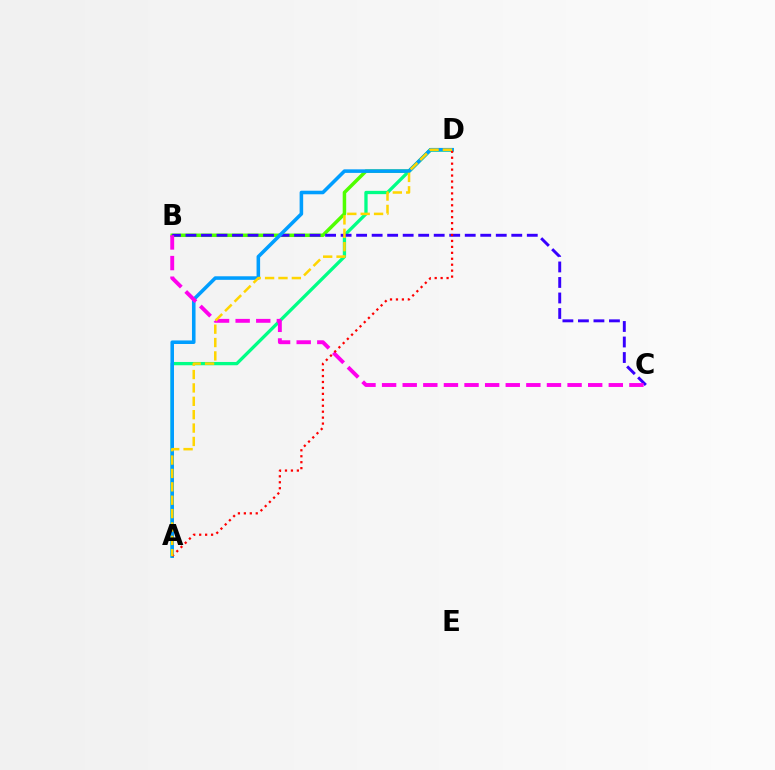{('A', 'D'): [{'color': '#00ff86', 'line_style': 'solid', 'thickness': 2.37}, {'color': '#009eff', 'line_style': 'solid', 'thickness': 2.56}, {'color': '#ff0000', 'line_style': 'dotted', 'thickness': 1.61}, {'color': '#ffd500', 'line_style': 'dashed', 'thickness': 1.82}], ('B', 'D'): [{'color': '#4fff00', 'line_style': 'solid', 'thickness': 2.52}], ('B', 'C'): [{'color': '#3700ff', 'line_style': 'dashed', 'thickness': 2.11}, {'color': '#ff00ed', 'line_style': 'dashed', 'thickness': 2.8}]}